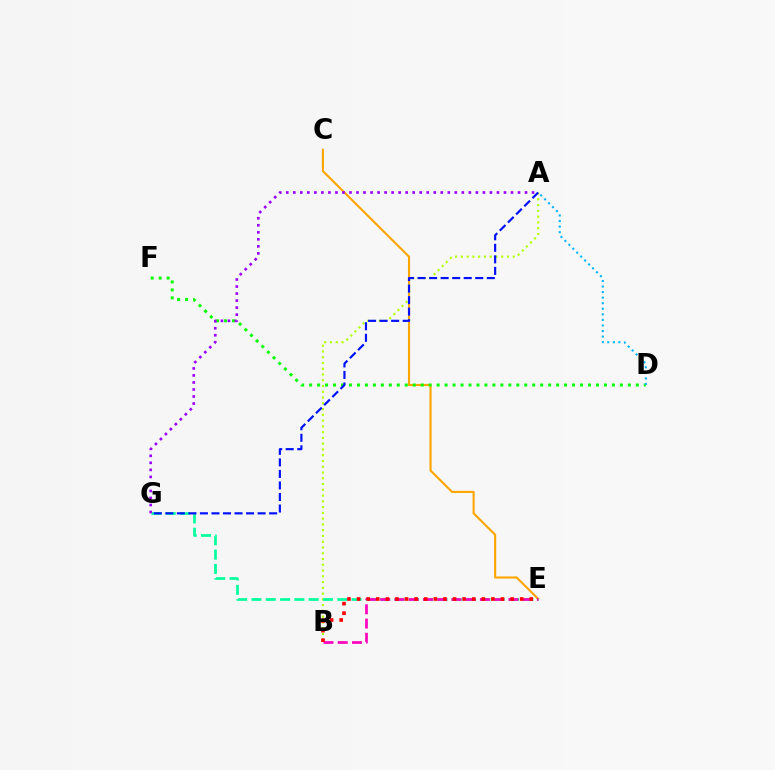{('C', 'E'): [{'color': '#ffa500', 'line_style': 'solid', 'thickness': 1.52}], ('A', 'B'): [{'color': '#b3ff00', 'line_style': 'dotted', 'thickness': 1.57}], ('E', 'G'): [{'color': '#00ff9d', 'line_style': 'dashed', 'thickness': 1.94}], ('D', 'F'): [{'color': '#08ff00', 'line_style': 'dotted', 'thickness': 2.16}], ('B', 'E'): [{'color': '#ff00bd', 'line_style': 'dashed', 'thickness': 1.94}, {'color': '#ff0000', 'line_style': 'dotted', 'thickness': 2.61}], ('A', 'G'): [{'color': '#0010ff', 'line_style': 'dashed', 'thickness': 1.57}, {'color': '#9b00ff', 'line_style': 'dotted', 'thickness': 1.91}], ('A', 'D'): [{'color': '#00b5ff', 'line_style': 'dotted', 'thickness': 1.51}]}